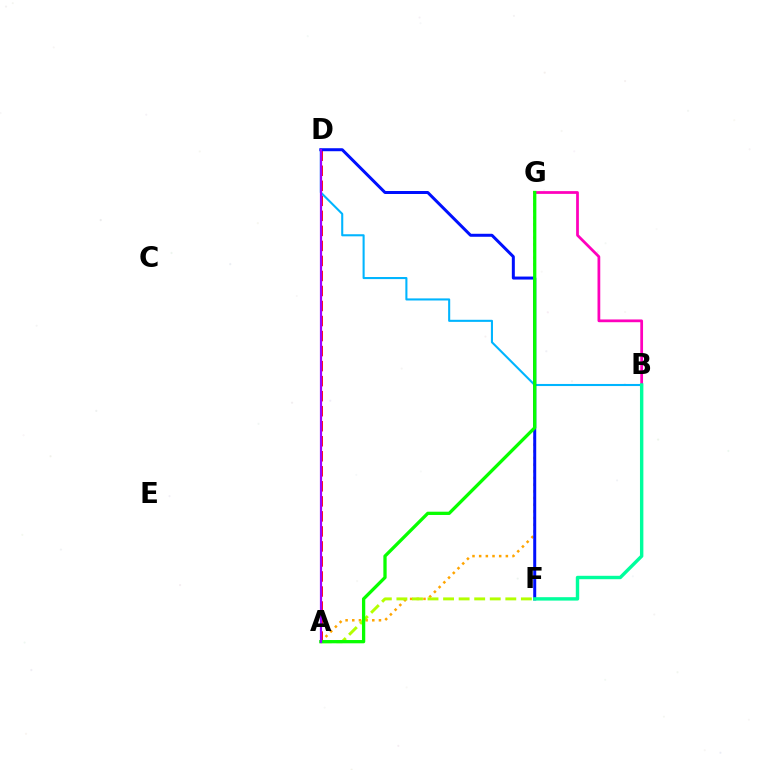{('A', 'G'): [{'color': '#ffa500', 'line_style': 'dotted', 'thickness': 1.81}, {'color': '#08ff00', 'line_style': 'solid', 'thickness': 2.36}], ('A', 'D'): [{'color': '#ff0000', 'line_style': 'dashed', 'thickness': 2.04}, {'color': '#9b00ff', 'line_style': 'solid', 'thickness': 1.59}], ('A', 'F'): [{'color': '#b3ff00', 'line_style': 'dashed', 'thickness': 2.11}], ('B', 'D'): [{'color': '#00b5ff', 'line_style': 'solid', 'thickness': 1.5}], ('D', 'F'): [{'color': '#0010ff', 'line_style': 'solid', 'thickness': 2.16}], ('B', 'G'): [{'color': '#ff00bd', 'line_style': 'solid', 'thickness': 1.98}], ('B', 'F'): [{'color': '#00ff9d', 'line_style': 'solid', 'thickness': 2.46}]}